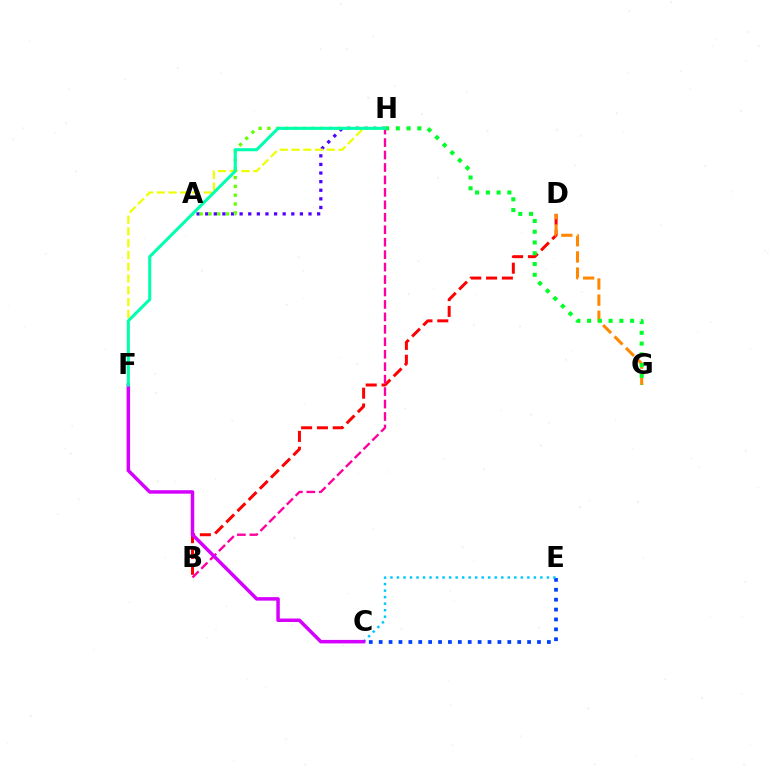{('B', 'D'): [{'color': '#ff0000', 'line_style': 'dashed', 'thickness': 2.15}], ('D', 'G'): [{'color': '#ff8800', 'line_style': 'dashed', 'thickness': 2.19}], ('A', 'H'): [{'color': '#4f00ff', 'line_style': 'dotted', 'thickness': 2.34}, {'color': '#66ff00', 'line_style': 'dotted', 'thickness': 2.39}], ('G', 'H'): [{'color': '#00ff27', 'line_style': 'dotted', 'thickness': 2.92}], ('C', 'E'): [{'color': '#003fff', 'line_style': 'dotted', 'thickness': 2.69}, {'color': '#00c7ff', 'line_style': 'dotted', 'thickness': 1.77}], ('B', 'H'): [{'color': '#ff00a0', 'line_style': 'dashed', 'thickness': 1.69}], ('F', 'H'): [{'color': '#eeff00', 'line_style': 'dashed', 'thickness': 1.6}, {'color': '#00ffaf', 'line_style': 'solid', 'thickness': 2.2}], ('C', 'F'): [{'color': '#d600ff', 'line_style': 'solid', 'thickness': 2.51}]}